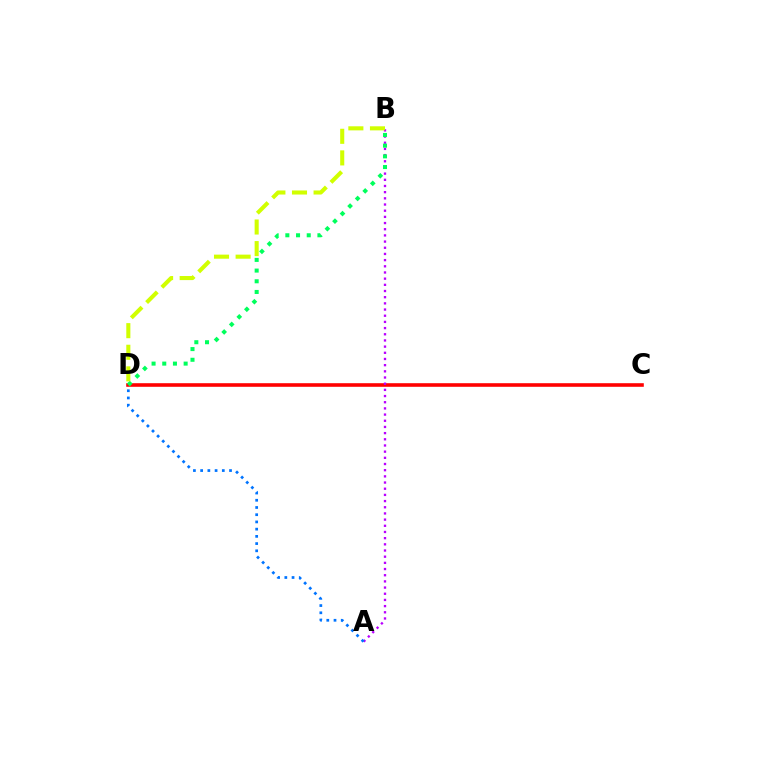{('C', 'D'): [{'color': '#ff0000', 'line_style': 'solid', 'thickness': 2.59}], ('A', 'B'): [{'color': '#b900ff', 'line_style': 'dotted', 'thickness': 1.68}], ('B', 'D'): [{'color': '#00ff5c', 'line_style': 'dotted', 'thickness': 2.9}, {'color': '#d1ff00', 'line_style': 'dashed', 'thickness': 2.93}], ('A', 'D'): [{'color': '#0074ff', 'line_style': 'dotted', 'thickness': 1.96}]}